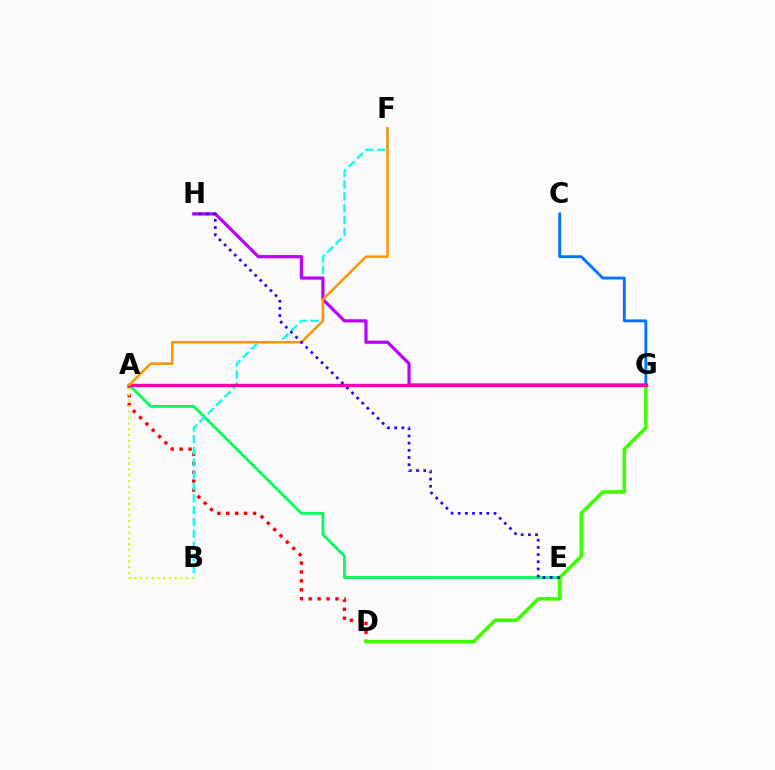{('A', 'D'): [{'color': '#ff0000', 'line_style': 'dotted', 'thickness': 2.43}], ('A', 'E'): [{'color': '#00ff5c', 'line_style': 'solid', 'thickness': 2.02}], ('B', 'F'): [{'color': '#00fff6', 'line_style': 'dashed', 'thickness': 1.6}], ('C', 'G'): [{'color': '#0074ff', 'line_style': 'solid', 'thickness': 2.06}], ('D', 'G'): [{'color': '#3dff00', 'line_style': 'solid', 'thickness': 2.55}], ('G', 'H'): [{'color': '#b900ff', 'line_style': 'solid', 'thickness': 2.3}], ('A', 'G'): [{'color': '#ff00ac', 'line_style': 'solid', 'thickness': 2.45}], ('A', 'B'): [{'color': '#d1ff00', 'line_style': 'dotted', 'thickness': 1.56}], ('A', 'F'): [{'color': '#ff9400', 'line_style': 'solid', 'thickness': 1.8}], ('E', 'H'): [{'color': '#2500ff', 'line_style': 'dotted', 'thickness': 1.95}]}